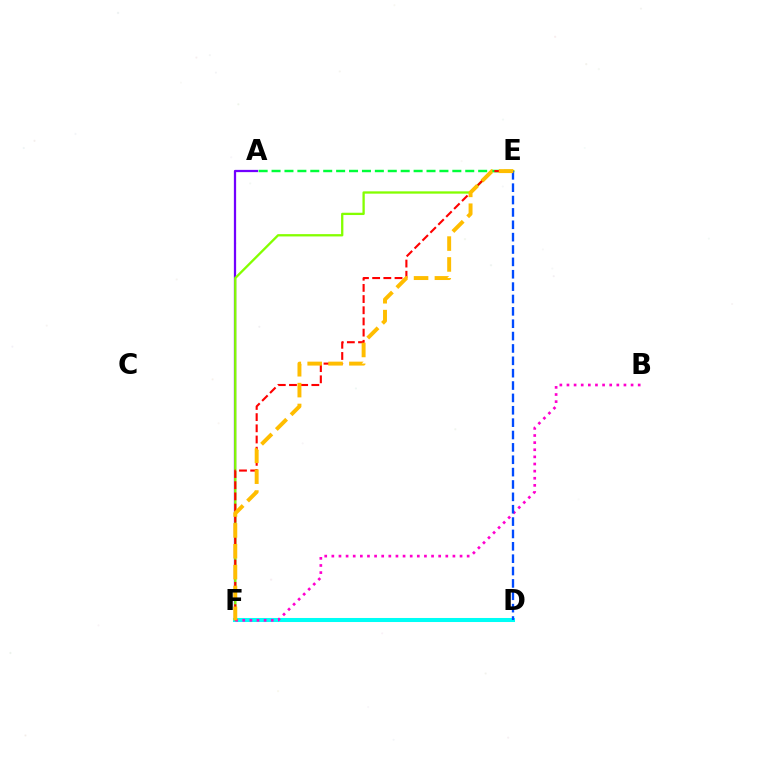{('A', 'F'): [{'color': '#7200ff', 'line_style': 'solid', 'thickness': 1.62}], ('E', 'F'): [{'color': '#84ff00', 'line_style': 'solid', 'thickness': 1.66}, {'color': '#ff0000', 'line_style': 'dashed', 'thickness': 1.52}, {'color': '#ffbd00', 'line_style': 'dashed', 'thickness': 2.83}], ('D', 'F'): [{'color': '#00fff6', 'line_style': 'solid', 'thickness': 2.91}], ('B', 'F'): [{'color': '#ff00cf', 'line_style': 'dotted', 'thickness': 1.94}], ('A', 'E'): [{'color': '#00ff39', 'line_style': 'dashed', 'thickness': 1.75}], ('D', 'E'): [{'color': '#004bff', 'line_style': 'dashed', 'thickness': 1.68}]}